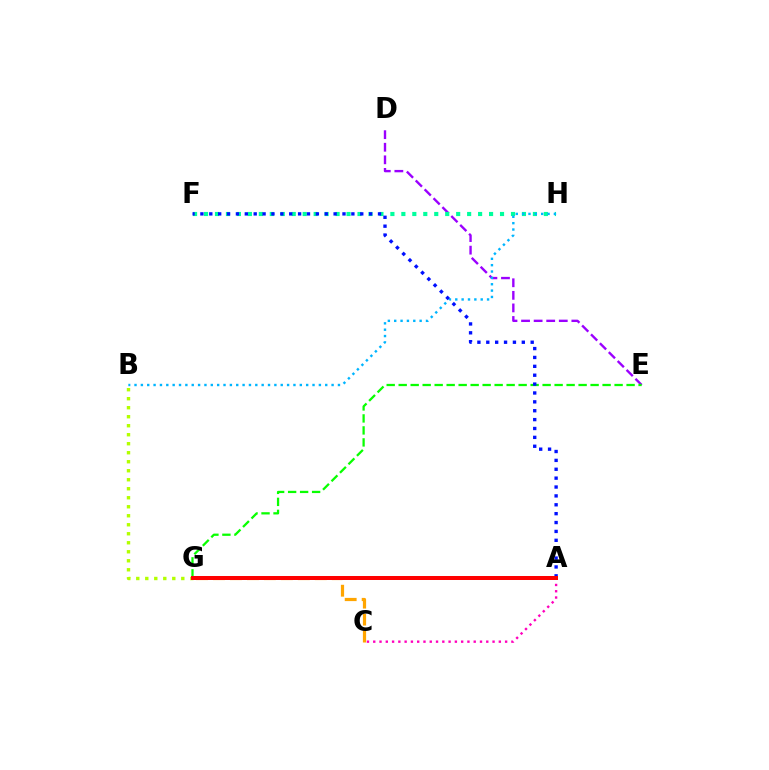{('A', 'C'): [{'color': '#ff00bd', 'line_style': 'dotted', 'thickness': 1.71}], ('C', 'G'): [{'color': '#ffa500', 'line_style': 'dashed', 'thickness': 2.3}], ('D', 'E'): [{'color': '#9b00ff', 'line_style': 'dashed', 'thickness': 1.71}], ('F', 'H'): [{'color': '#00ff9d', 'line_style': 'dotted', 'thickness': 2.98}], ('E', 'G'): [{'color': '#08ff00', 'line_style': 'dashed', 'thickness': 1.63}], ('B', 'G'): [{'color': '#b3ff00', 'line_style': 'dotted', 'thickness': 2.45}], ('B', 'H'): [{'color': '#00b5ff', 'line_style': 'dotted', 'thickness': 1.73}], ('A', 'F'): [{'color': '#0010ff', 'line_style': 'dotted', 'thickness': 2.41}], ('A', 'G'): [{'color': '#ff0000', 'line_style': 'solid', 'thickness': 2.88}]}